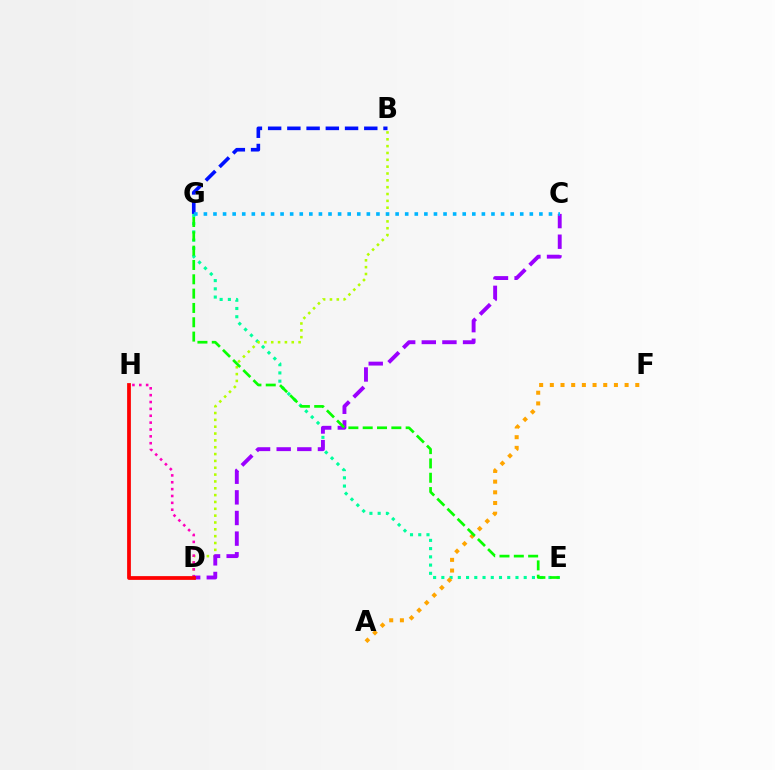{('E', 'G'): [{'color': '#00ff9d', 'line_style': 'dotted', 'thickness': 2.24}, {'color': '#08ff00', 'line_style': 'dashed', 'thickness': 1.95}], ('B', 'G'): [{'color': '#0010ff', 'line_style': 'dashed', 'thickness': 2.61}], ('B', 'D'): [{'color': '#b3ff00', 'line_style': 'dotted', 'thickness': 1.86}], ('A', 'F'): [{'color': '#ffa500', 'line_style': 'dotted', 'thickness': 2.9}], ('D', 'H'): [{'color': '#ff00bd', 'line_style': 'dotted', 'thickness': 1.86}, {'color': '#ff0000', 'line_style': 'solid', 'thickness': 2.71}], ('C', 'D'): [{'color': '#9b00ff', 'line_style': 'dashed', 'thickness': 2.8}], ('C', 'G'): [{'color': '#00b5ff', 'line_style': 'dotted', 'thickness': 2.6}]}